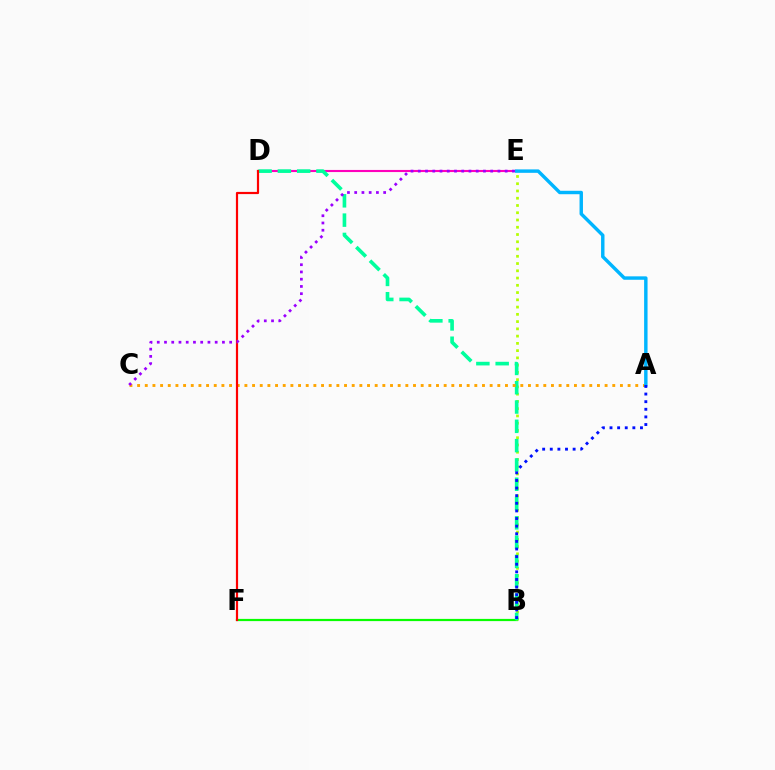{('B', 'F'): [{'color': '#08ff00', 'line_style': 'solid', 'thickness': 1.59}], ('B', 'E'): [{'color': '#b3ff00', 'line_style': 'dotted', 'thickness': 1.97}], ('D', 'E'): [{'color': '#ff00bd', 'line_style': 'solid', 'thickness': 1.52}], ('B', 'D'): [{'color': '#00ff9d', 'line_style': 'dashed', 'thickness': 2.62}], ('A', 'C'): [{'color': '#ffa500', 'line_style': 'dotted', 'thickness': 2.08}], ('A', 'E'): [{'color': '#00b5ff', 'line_style': 'solid', 'thickness': 2.47}], ('D', 'F'): [{'color': '#ff0000', 'line_style': 'solid', 'thickness': 1.58}], ('C', 'E'): [{'color': '#9b00ff', 'line_style': 'dotted', 'thickness': 1.97}], ('A', 'B'): [{'color': '#0010ff', 'line_style': 'dotted', 'thickness': 2.07}]}